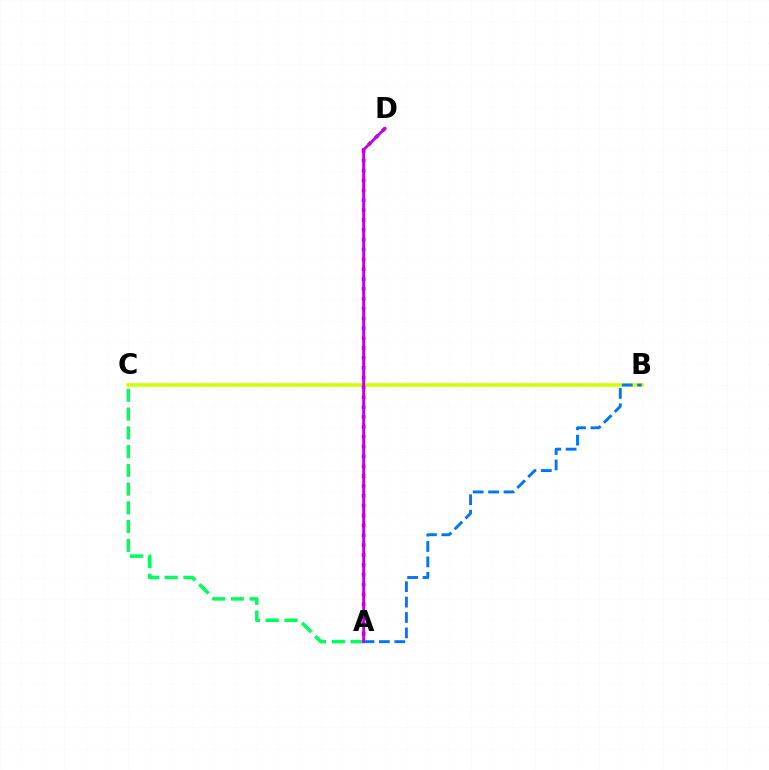{('B', 'C'): [{'color': '#d1ff00', 'line_style': 'solid', 'thickness': 2.57}], ('A', 'B'): [{'color': '#0074ff', 'line_style': 'dashed', 'thickness': 2.09}], ('A', 'D'): [{'color': '#ff0000', 'line_style': 'dotted', 'thickness': 2.68}, {'color': '#b900ff', 'line_style': 'solid', 'thickness': 2.01}], ('A', 'C'): [{'color': '#00ff5c', 'line_style': 'dashed', 'thickness': 2.55}]}